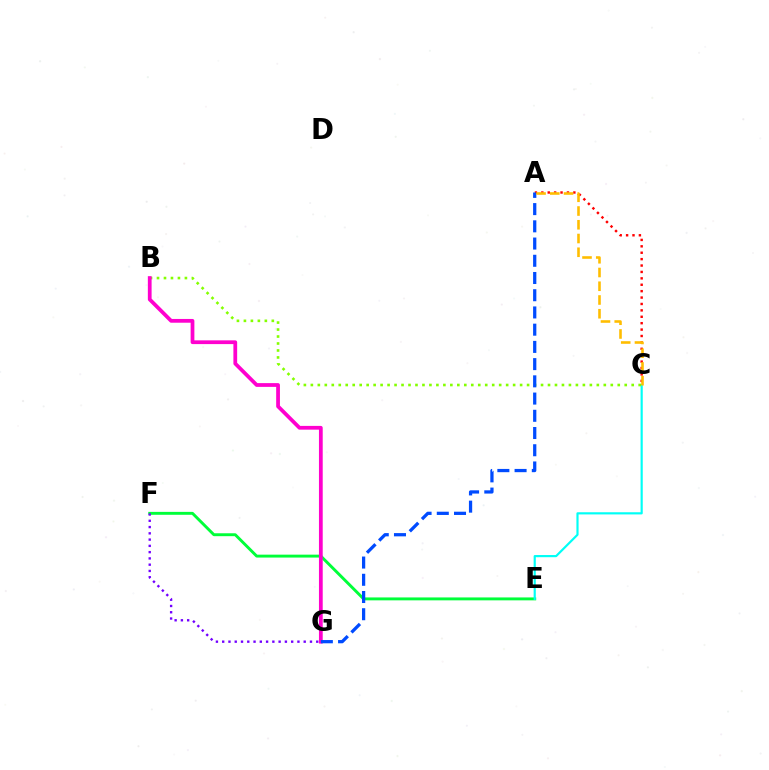{('E', 'F'): [{'color': '#00ff39', 'line_style': 'solid', 'thickness': 2.1}], ('C', 'E'): [{'color': '#00fff6', 'line_style': 'solid', 'thickness': 1.57}], ('A', 'C'): [{'color': '#ff0000', 'line_style': 'dotted', 'thickness': 1.74}, {'color': '#ffbd00', 'line_style': 'dashed', 'thickness': 1.87}], ('F', 'G'): [{'color': '#7200ff', 'line_style': 'dotted', 'thickness': 1.7}], ('B', 'C'): [{'color': '#84ff00', 'line_style': 'dotted', 'thickness': 1.9}], ('B', 'G'): [{'color': '#ff00cf', 'line_style': 'solid', 'thickness': 2.71}], ('A', 'G'): [{'color': '#004bff', 'line_style': 'dashed', 'thickness': 2.34}]}